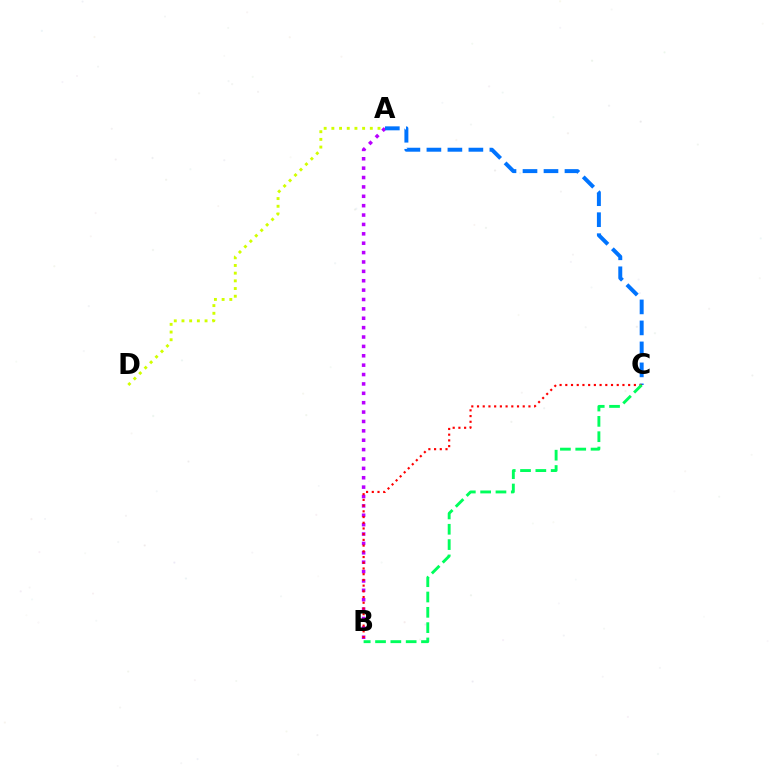{('A', 'D'): [{'color': '#d1ff00', 'line_style': 'dotted', 'thickness': 2.09}], ('A', 'B'): [{'color': '#b900ff', 'line_style': 'dotted', 'thickness': 2.55}], ('A', 'C'): [{'color': '#0074ff', 'line_style': 'dashed', 'thickness': 2.85}], ('B', 'C'): [{'color': '#ff0000', 'line_style': 'dotted', 'thickness': 1.55}, {'color': '#00ff5c', 'line_style': 'dashed', 'thickness': 2.08}]}